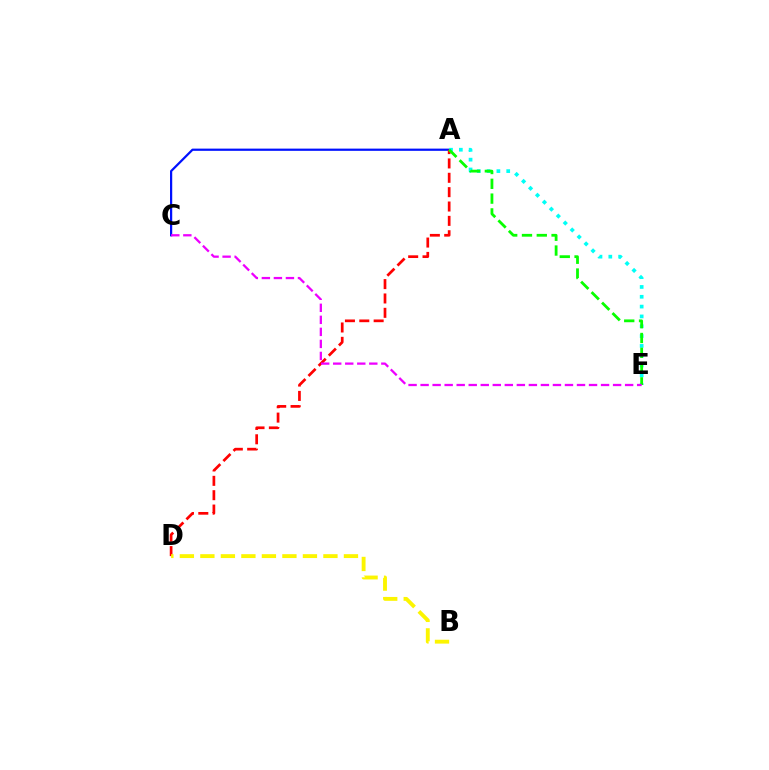{('A', 'C'): [{'color': '#0010ff', 'line_style': 'solid', 'thickness': 1.6}], ('A', 'D'): [{'color': '#ff0000', 'line_style': 'dashed', 'thickness': 1.95}], ('A', 'E'): [{'color': '#00fff6', 'line_style': 'dotted', 'thickness': 2.67}, {'color': '#08ff00', 'line_style': 'dashed', 'thickness': 2.01}], ('C', 'E'): [{'color': '#ee00ff', 'line_style': 'dashed', 'thickness': 1.63}], ('B', 'D'): [{'color': '#fcf500', 'line_style': 'dashed', 'thickness': 2.79}]}